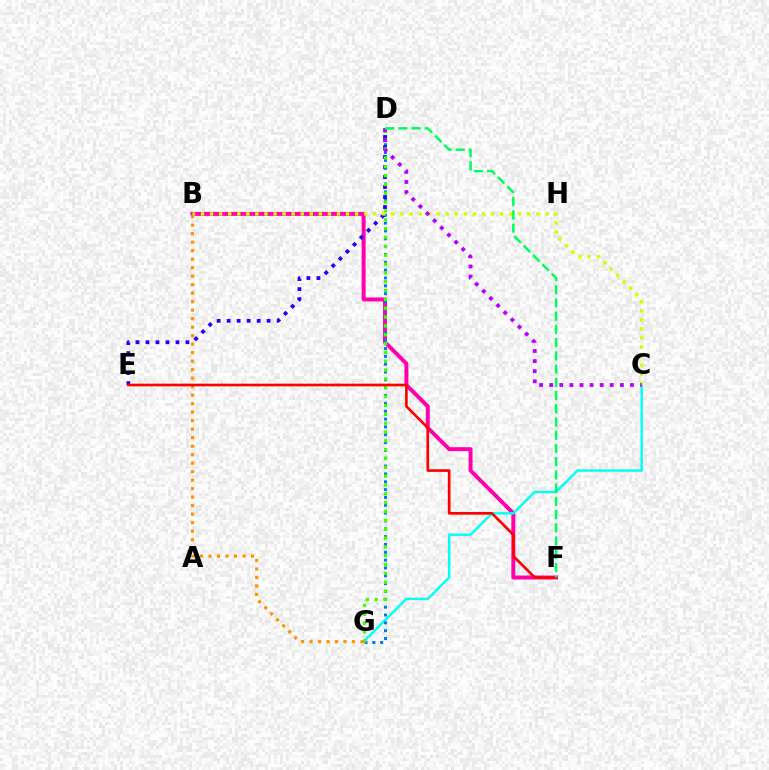{('B', 'F'): [{'color': '#ff00ac', 'line_style': 'solid', 'thickness': 2.86}], ('C', 'G'): [{'color': '#00fff6', 'line_style': 'solid', 'thickness': 1.74}], ('D', 'G'): [{'color': '#0074ff', 'line_style': 'dotted', 'thickness': 2.13}, {'color': '#3dff00', 'line_style': 'dotted', 'thickness': 2.4}], ('D', 'E'): [{'color': '#2500ff', 'line_style': 'dotted', 'thickness': 2.72}], ('B', 'C'): [{'color': '#d1ff00', 'line_style': 'dotted', 'thickness': 2.46}], ('B', 'G'): [{'color': '#ff9400', 'line_style': 'dotted', 'thickness': 2.31}], ('E', 'F'): [{'color': '#ff0000', 'line_style': 'solid', 'thickness': 1.92}], ('C', 'D'): [{'color': '#b900ff', 'line_style': 'dotted', 'thickness': 2.74}], ('D', 'F'): [{'color': '#00ff5c', 'line_style': 'dashed', 'thickness': 1.8}]}